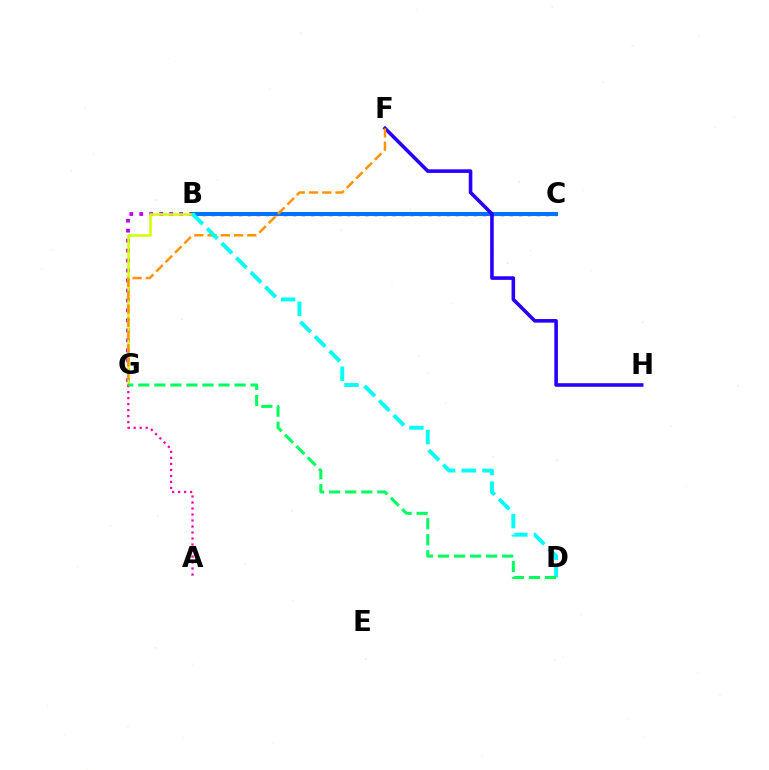{('B', 'C'): [{'color': '#ff0000', 'line_style': 'dotted', 'thickness': 2.45}, {'color': '#3dff00', 'line_style': 'dotted', 'thickness': 1.89}, {'color': '#0074ff', 'line_style': 'solid', 'thickness': 2.95}], ('B', 'G'): [{'color': '#b900ff', 'line_style': 'dotted', 'thickness': 2.71}, {'color': '#d1ff00', 'line_style': 'solid', 'thickness': 1.82}], ('A', 'G'): [{'color': '#ff00ac', 'line_style': 'dotted', 'thickness': 1.63}], ('F', 'H'): [{'color': '#2500ff', 'line_style': 'solid', 'thickness': 2.58}], ('F', 'G'): [{'color': '#ff9400', 'line_style': 'dashed', 'thickness': 1.8}], ('B', 'D'): [{'color': '#00fff6', 'line_style': 'dashed', 'thickness': 2.81}], ('D', 'G'): [{'color': '#00ff5c', 'line_style': 'dashed', 'thickness': 2.18}]}